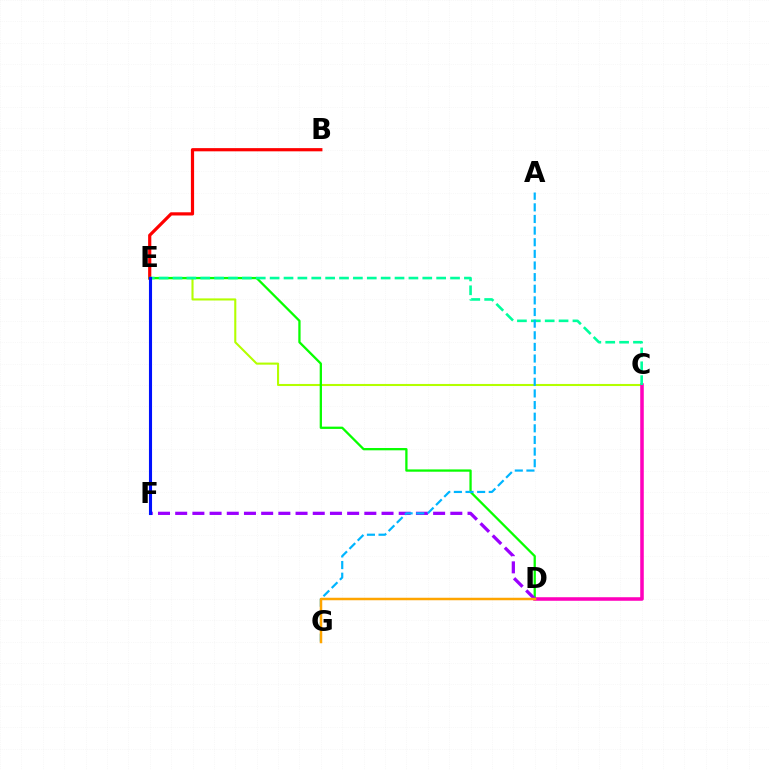{('C', 'E'): [{'color': '#b3ff00', 'line_style': 'solid', 'thickness': 1.5}, {'color': '#00ff9d', 'line_style': 'dashed', 'thickness': 1.89}], ('C', 'D'): [{'color': '#ff00bd', 'line_style': 'solid', 'thickness': 2.55}], ('B', 'E'): [{'color': '#ff0000', 'line_style': 'solid', 'thickness': 2.3}], ('D', 'E'): [{'color': '#08ff00', 'line_style': 'solid', 'thickness': 1.65}], ('D', 'F'): [{'color': '#9b00ff', 'line_style': 'dashed', 'thickness': 2.34}], ('A', 'G'): [{'color': '#00b5ff', 'line_style': 'dashed', 'thickness': 1.58}], ('D', 'G'): [{'color': '#ffa500', 'line_style': 'solid', 'thickness': 1.8}], ('E', 'F'): [{'color': '#0010ff', 'line_style': 'solid', 'thickness': 2.23}]}